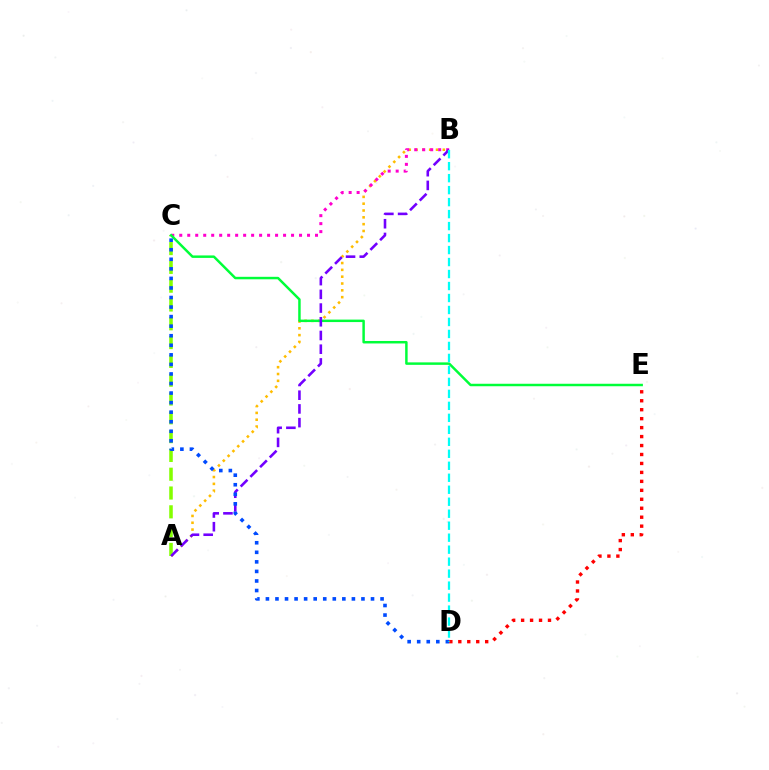{('A', 'B'): [{'color': '#ffbd00', 'line_style': 'dotted', 'thickness': 1.85}, {'color': '#7200ff', 'line_style': 'dashed', 'thickness': 1.86}], ('A', 'C'): [{'color': '#84ff00', 'line_style': 'dashed', 'thickness': 2.55}], ('B', 'C'): [{'color': '#ff00cf', 'line_style': 'dotted', 'thickness': 2.17}], ('C', 'E'): [{'color': '#00ff39', 'line_style': 'solid', 'thickness': 1.78}], ('D', 'E'): [{'color': '#ff0000', 'line_style': 'dotted', 'thickness': 2.43}], ('C', 'D'): [{'color': '#004bff', 'line_style': 'dotted', 'thickness': 2.6}], ('B', 'D'): [{'color': '#00fff6', 'line_style': 'dashed', 'thickness': 1.63}]}